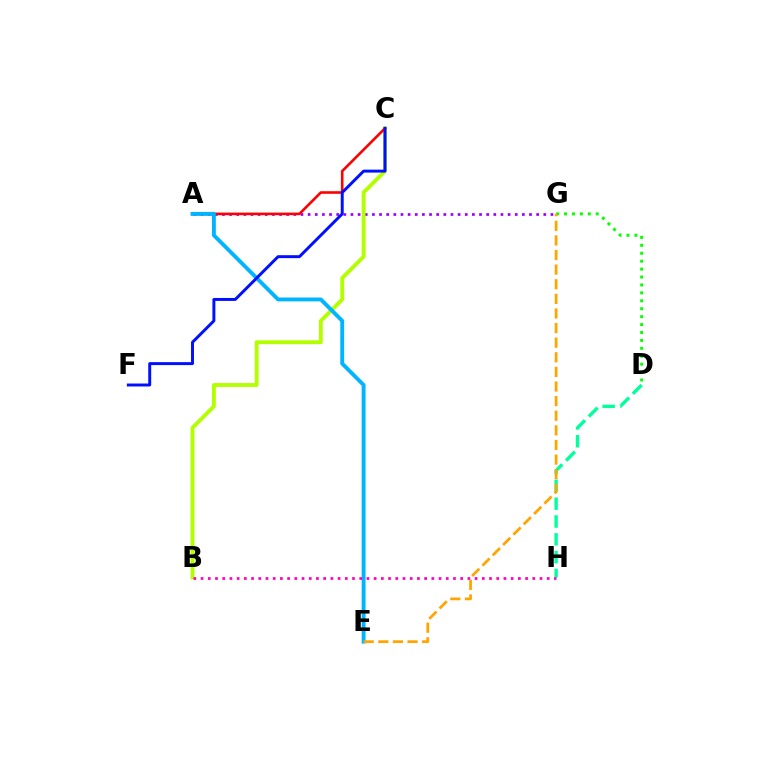{('D', 'H'): [{'color': '#00ff9d', 'line_style': 'dashed', 'thickness': 2.42}], ('A', 'G'): [{'color': '#9b00ff', 'line_style': 'dotted', 'thickness': 1.94}], ('D', 'G'): [{'color': '#08ff00', 'line_style': 'dotted', 'thickness': 2.15}], ('B', 'C'): [{'color': '#b3ff00', 'line_style': 'solid', 'thickness': 2.79}], ('A', 'C'): [{'color': '#ff0000', 'line_style': 'solid', 'thickness': 1.88}], ('A', 'E'): [{'color': '#00b5ff', 'line_style': 'solid', 'thickness': 2.79}], ('E', 'G'): [{'color': '#ffa500', 'line_style': 'dashed', 'thickness': 1.98}], ('C', 'F'): [{'color': '#0010ff', 'line_style': 'solid', 'thickness': 2.13}], ('B', 'H'): [{'color': '#ff00bd', 'line_style': 'dotted', 'thickness': 1.96}]}